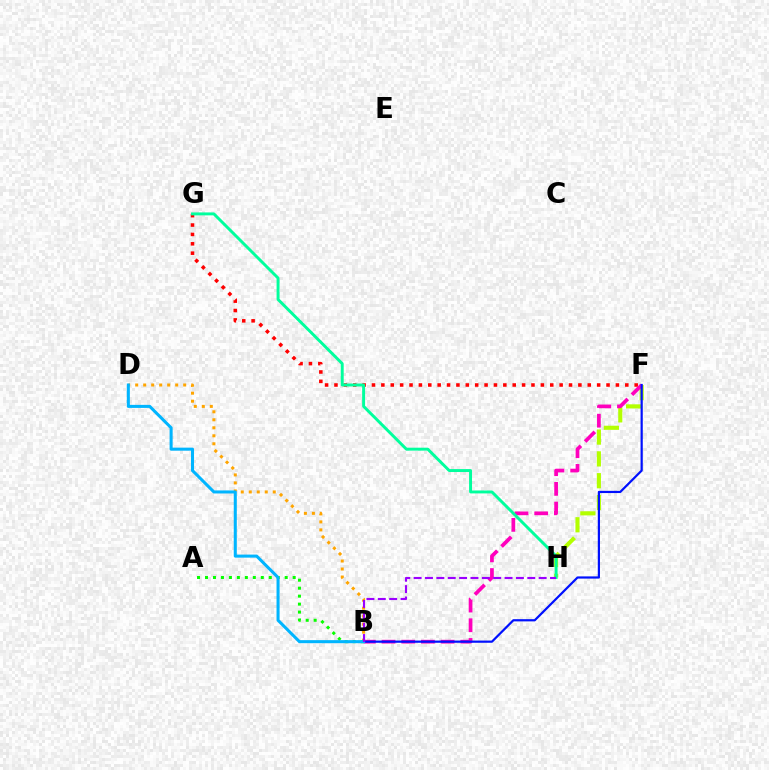{('B', 'D'): [{'color': '#ffa500', 'line_style': 'dotted', 'thickness': 2.17}, {'color': '#00b5ff', 'line_style': 'solid', 'thickness': 2.19}], ('F', 'H'): [{'color': '#b3ff00', 'line_style': 'dashed', 'thickness': 2.96}], ('F', 'G'): [{'color': '#ff0000', 'line_style': 'dotted', 'thickness': 2.55}], ('B', 'F'): [{'color': '#ff00bd', 'line_style': 'dashed', 'thickness': 2.67}, {'color': '#0010ff', 'line_style': 'solid', 'thickness': 1.59}], ('A', 'B'): [{'color': '#08ff00', 'line_style': 'dotted', 'thickness': 2.17}], ('G', 'H'): [{'color': '#00ff9d', 'line_style': 'solid', 'thickness': 2.11}], ('B', 'H'): [{'color': '#9b00ff', 'line_style': 'dashed', 'thickness': 1.54}]}